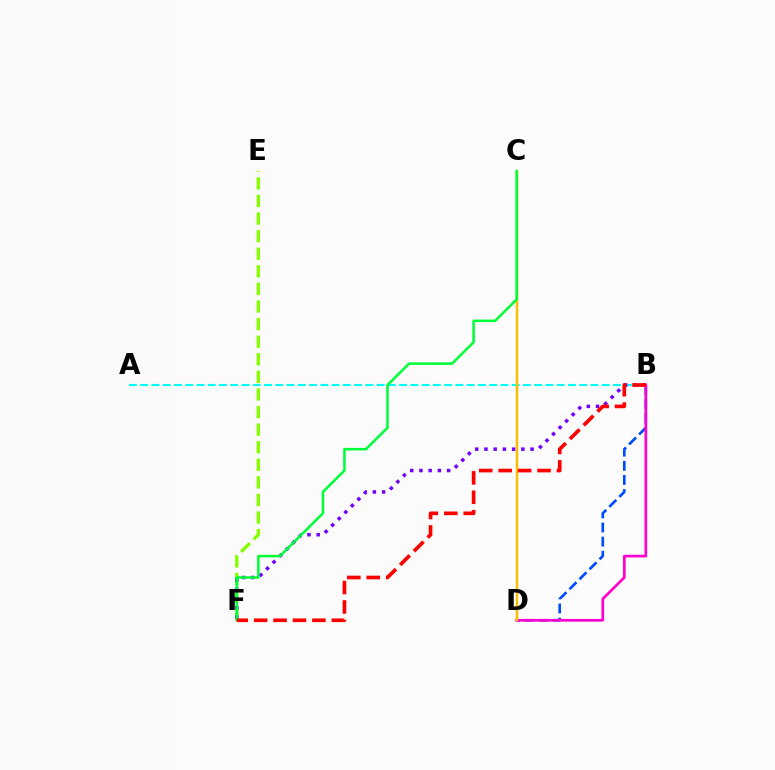{('E', 'F'): [{'color': '#84ff00', 'line_style': 'dashed', 'thickness': 2.39}], ('A', 'B'): [{'color': '#00fff6', 'line_style': 'dashed', 'thickness': 1.53}], ('B', 'F'): [{'color': '#7200ff', 'line_style': 'dotted', 'thickness': 2.51}, {'color': '#ff0000', 'line_style': 'dashed', 'thickness': 2.64}], ('B', 'D'): [{'color': '#004bff', 'line_style': 'dashed', 'thickness': 1.92}, {'color': '#ff00cf', 'line_style': 'solid', 'thickness': 1.94}], ('C', 'D'): [{'color': '#ffbd00', 'line_style': 'solid', 'thickness': 1.79}], ('C', 'F'): [{'color': '#00ff39', 'line_style': 'solid', 'thickness': 1.83}]}